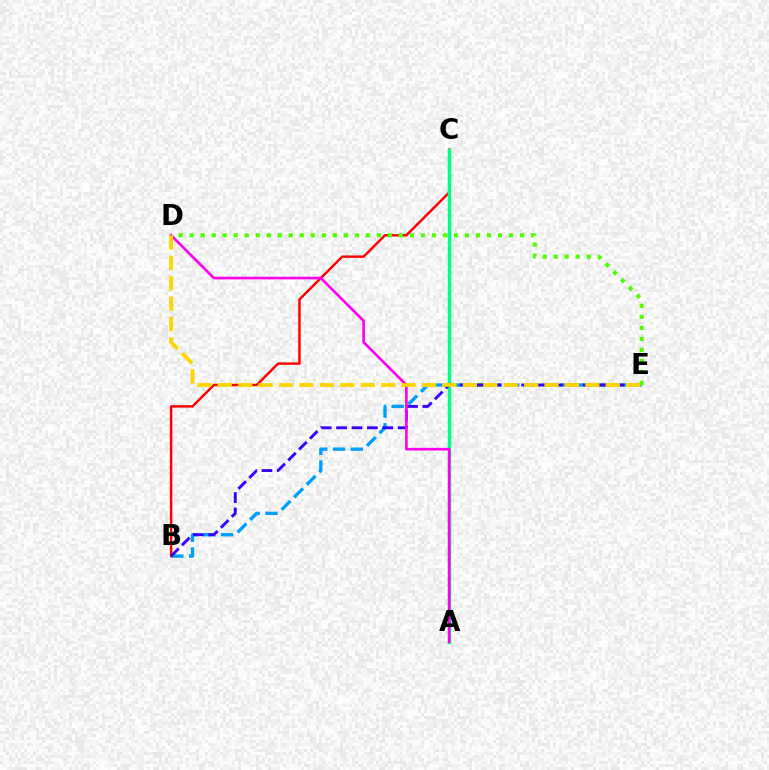{('B', 'E'): [{'color': '#009eff', 'line_style': 'dashed', 'thickness': 2.41}, {'color': '#3700ff', 'line_style': 'dashed', 'thickness': 2.09}], ('B', 'C'): [{'color': '#ff0000', 'line_style': 'solid', 'thickness': 1.76}], ('D', 'E'): [{'color': '#4fff00', 'line_style': 'dotted', 'thickness': 2.99}, {'color': '#ffd500', 'line_style': 'dashed', 'thickness': 2.77}], ('A', 'C'): [{'color': '#00ff86', 'line_style': 'solid', 'thickness': 2.5}], ('A', 'D'): [{'color': '#ff00ed', 'line_style': 'solid', 'thickness': 1.9}]}